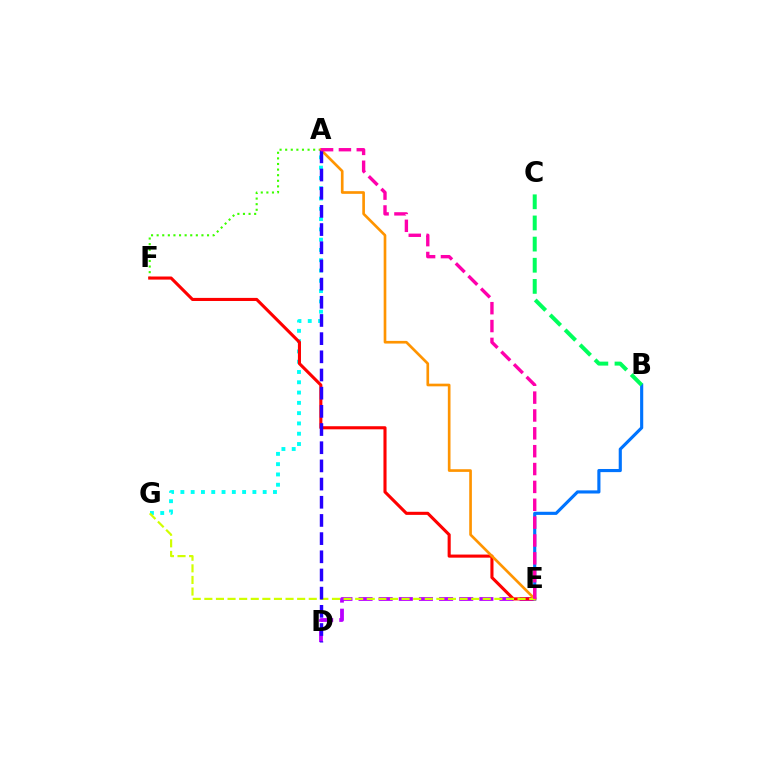{('A', 'G'): [{'color': '#00fff6', 'line_style': 'dotted', 'thickness': 2.8}], ('A', 'F'): [{'color': '#3dff00', 'line_style': 'dotted', 'thickness': 1.52}], ('D', 'E'): [{'color': '#b900ff', 'line_style': 'dashed', 'thickness': 2.73}], ('E', 'F'): [{'color': '#ff0000', 'line_style': 'solid', 'thickness': 2.23}], ('B', 'E'): [{'color': '#0074ff', 'line_style': 'solid', 'thickness': 2.25}], ('B', 'C'): [{'color': '#00ff5c', 'line_style': 'dashed', 'thickness': 2.87}], ('A', 'E'): [{'color': '#ff9400', 'line_style': 'solid', 'thickness': 1.92}, {'color': '#ff00ac', 'line_style': 'dashed', 'thickness': 2.43}], ('E', 'G'): [{'color': '#d1ff00', 'line_style': 'dashed', 'thickness': 1.58}], ('A', 'D'): [{'color': '#2500ff', 'line_style': 'dashed', 'thickness': 2.47}]}